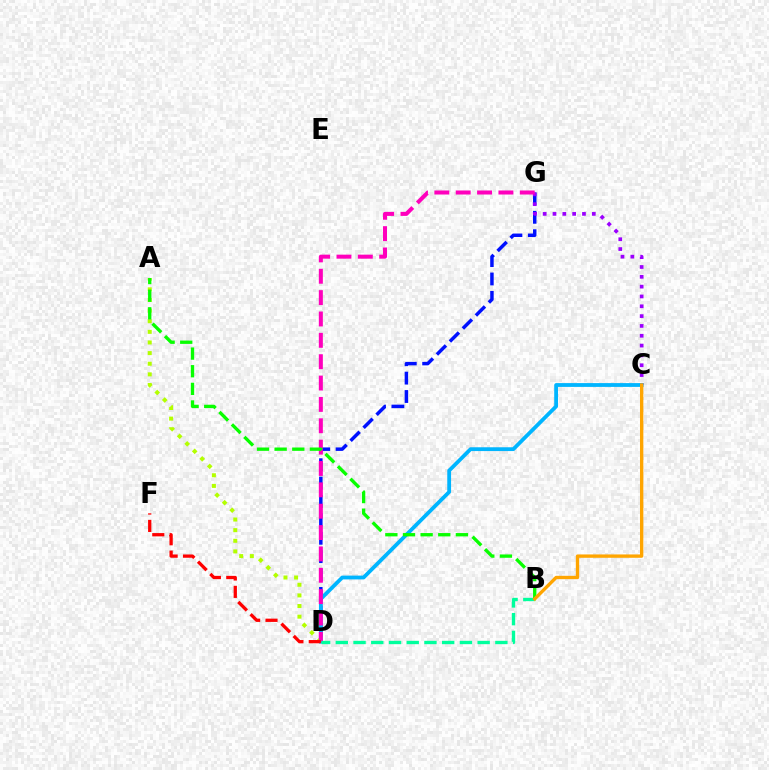{('A', 'D'): [{'color': '#b3ff00', 'line_style': 'dotted', 'thickness': 2.89}], ('D', 'G'): [{'color': '#0010ff', 'line_style': 'dashed', 'thickness': 2.5}, {'color': '#ff00bd', 'line_style': 'dashed', 'thickness': 2.9}], ('C', 'G'): [{'color': '#9b00ff', 'line_style': 'dotted', 'thickness': 2.67}], ('C', 'D'): [{'color': '#00b5ff', 'line_style': 'solid', 'thickness': 2.74}], ('B', 'D'): [{'color': '#00ff9d', 'line_style': 'dashed', 'thickness': 2.41}], ('A', 'B'): [{'color': '#08ff00', 'line_style': 'dashed', 'thickness': 2.4}], ('D', 'F'): [{'color': '#ff0000', 'line_style': 'dashed', 'thickness': 2.36}], ('B', 'C'): [{'color': '#ffa500', 'line_style': 'solid', 'thickness': 2.41}]}